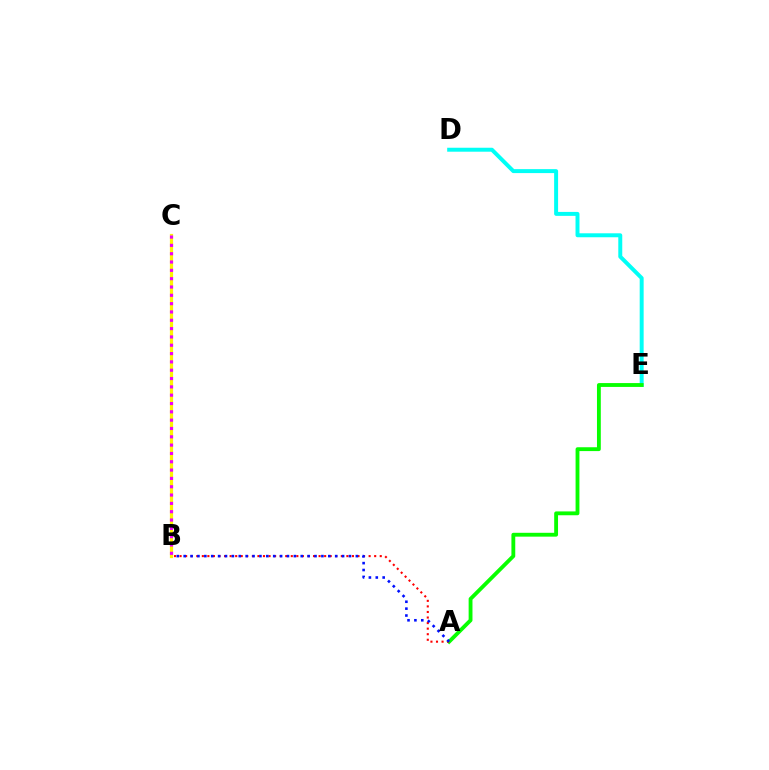{('D', 'E'): [{'color': '#00fff6', 'line_style': 'solid', 'thickness': 2.85}], ('A', 'E'): [{'color': '#08ff00', 'line_style': 'solid', 'thickness': 2.77}], ('A', 'B'): [{'color': '#ff0000', 'line_style': 'dotted', 'thickness': 1.51}, {'color': '#0010ff', 'line_style': 'dotted', 'thickness': 1.87}], ('B', 'C'): [{'color': '#fcf500', 'line_style': 'solid', 'thickness': 2.3}, {'color': '#ee00ff', 'line_style': 'dotted', 'thickness': 2.26}]}